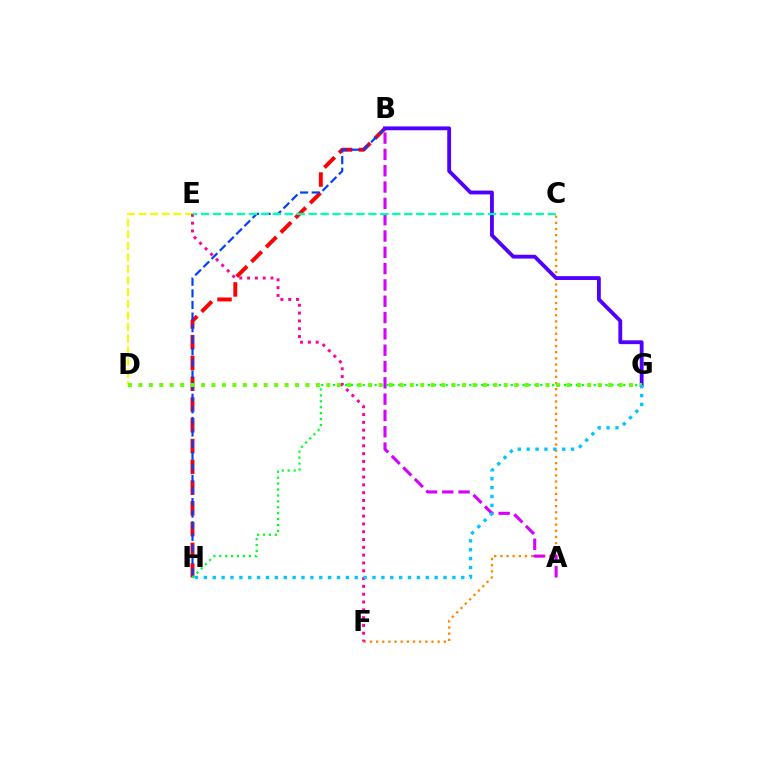{('B', 'H'): [{'color': '#ff0000', 'line_style': 'dashed', 'thickness': 2.82}, {'color': '#003fff', 'line_style': 'dashed', 'thickness': 1.58}], ('C', 'F'): [{'color': '#ff8800', 'line_style': 'dotted', 'thickness': 1.67}], ('A', 'B'): [{'color': '#d600ff', 'line_style': 'dashed', 'thickness': 2.22}], ('G', 'H'): [{'color': '#00ff27', 'line_style': 'dotted', 'thickness': 1.61}, {'color': '#00c7ff', 'line_style': 'dotted', 'thickness': 2.41}], ('D', 'E'): [{'color': '#eeff00', 'line_style': 'dashed', 'thickness': 1.58}], ('E', 'F'): [{'color': '#ff00a0', 'line_style': 'dotted', 'thickness': 2.12}], ('B', 'G'): [{'color': '#4f00ff', 'line_style': 'solid', 'thickness': 2.75}], ('D', 'G'): [{'color': '#66ff00', 'line_style': 'dotted', 'thickness': 2.84}], ('C', 'E'): [{'color': '#00ffaf', 'line_style': 'dashed', 'thickness': 1.62}]}